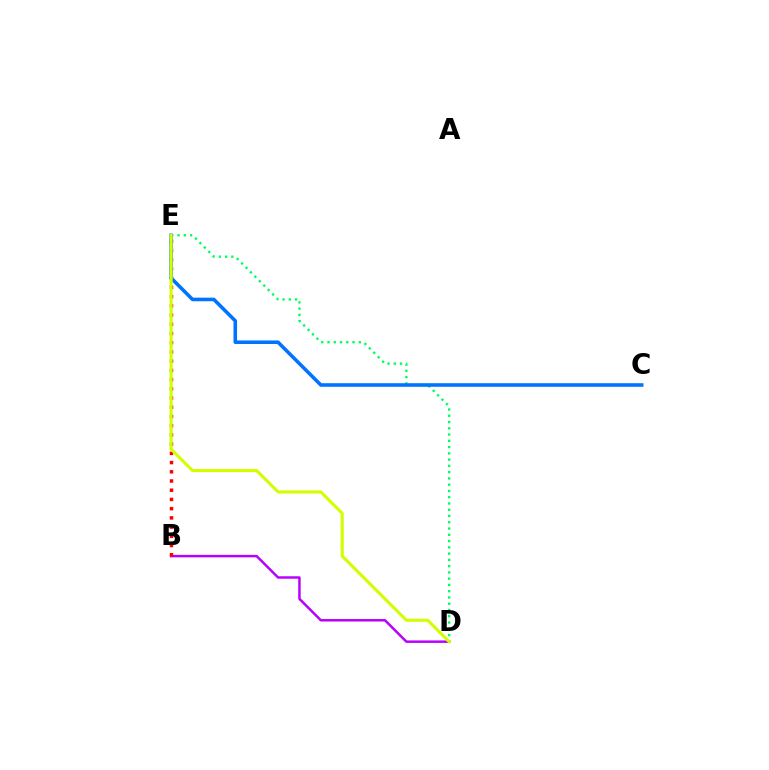{('B', 'D'): [{'color': '#b900ff', 'line_style': 'solid', 'thickness': 1.78}], ('B', 'E'): [{'color': '#ff0000', 'line_style': 'dotted', 'thickness': 2.5}], ('D', 'E'): [{'color': '#00ff5c', 'line_style': 'dotted', 'thickness': 1.7}, {'color': '#d1ff00', 'line_style': 'solid', 'thickness': 2.23}], ('C', 'E'): [{'color': '#0074ff', 'line_style': 'solid', 'thickness': 2.57}]}